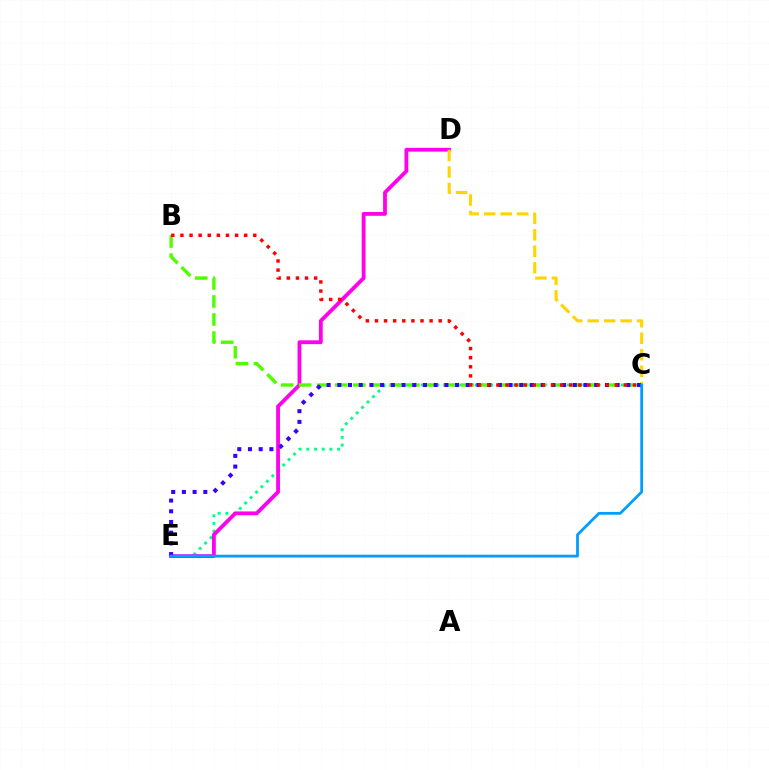{('C', 'E'): [{'color': '#00ff86', 'line_style': 'dotted', 'thickness': 2.09}, {'color': '#3700ff', 'line_style': 'dotted', 'thickness': 2.91}, {'color': '#009eff', 'line_style': 'solid', 'thickness': 2.01}], ('D', 'E'): [{'color': '#ff00ed', 'line_style': 'solid', 'thickness': 2.74}], ('C', 'D'): [{'color': '#ffd500', 'line_style': 'dashed', 'thickness': 2.24}], ('B', 'C'): [{'color': '#4fff00', 'line_style': 'dashed', 'thickness': 2.45}, {'color': '#ff0000', 'line_style': 'dotted', 'thickness': 2.47}]}